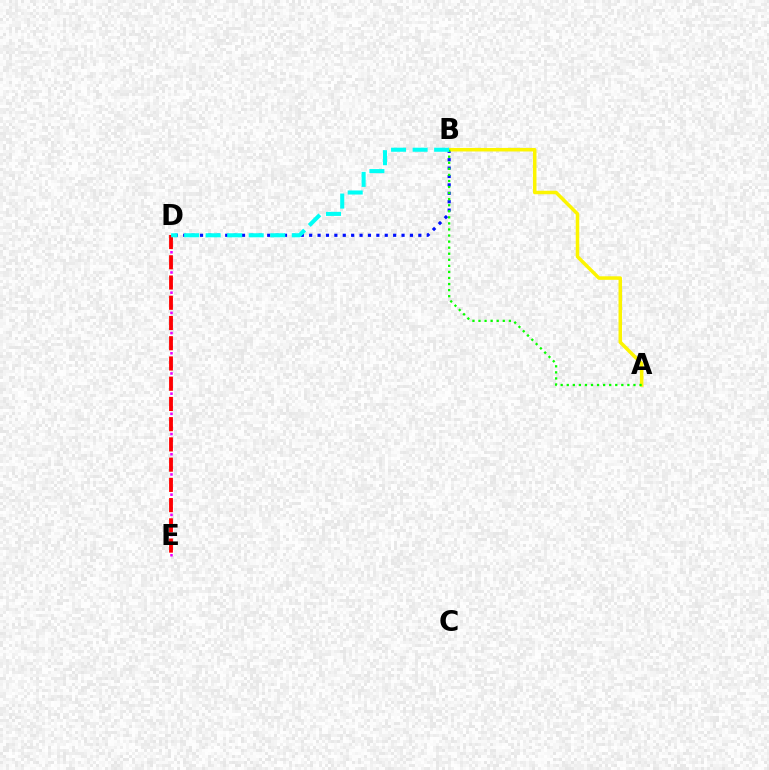{('D', 'E'): [{'color': '#ee00ff', 'line_style': 'dotted', 'thickness': 1.83}, {'color': '#ff0000', 'line_style': 'dashed', 'thickness': 2.75}], ('B', 'D'): [{'color': '#0010ff', 'line_style': 'dotted', 'thickness': 2.28}, {'color': '#00fff6', 'line_style': 'dashed', 'thickness': 2.93}], ('A', 'B'): [{'color': '#fcf500', 'line_style': 'solid', 'thickness': 2.53}, {'color': '#08ff00', 'line_style': 'dotted', 'thickness': 1.65}]}